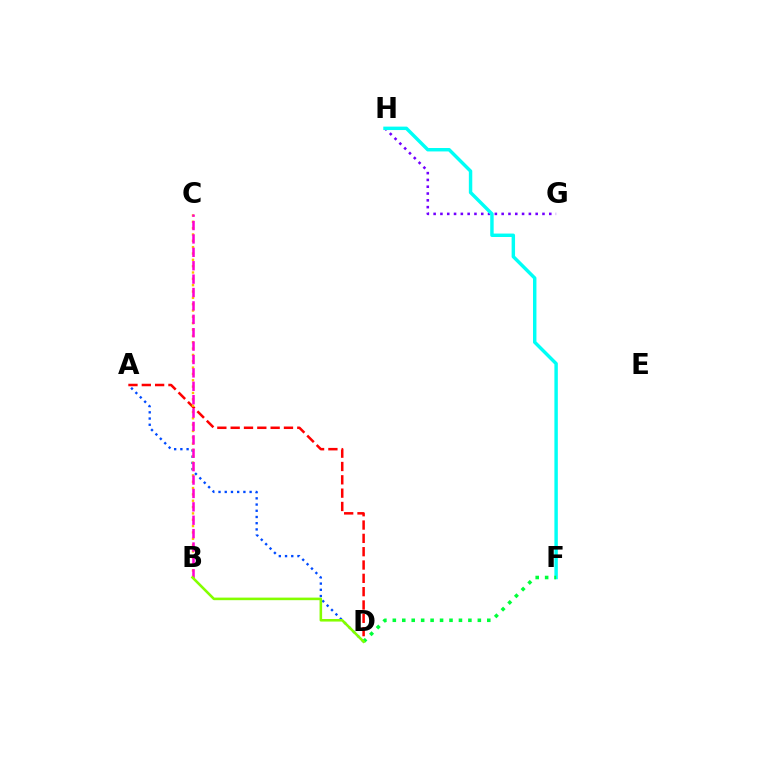{('A', 'D'): [{'color': '#ff0000', 'line_style': 'dashed', 'thickness': 1.81}, {'color': '#004bff', 'line_style': 'dotted', 'thickness': 1.69}], ('G', 'H'): [{'color': '#7200ff', 'line_style': 'dotted', 'thickness': 1.85}], ('B', 'C'): [{'color': '#ffbd00', 'line_style': 'dotted', 'thickness': 1.72}, {'color': '#ff00cf', 'line_style': 'dashed', 'thickness': 1.82}], ('F', 'H'): [{'color': '#00fff6', 'line_style': 'solid', 'thickness': 2.47}], ('D', 'F'): [{'color': '#00ff39', 'line_style': 'dotted', 'thickness': 2.57}], ('B', 'D'): [{'color': '#84ff00', 'line_style': 'solid', 'thickness': 1.85}]}